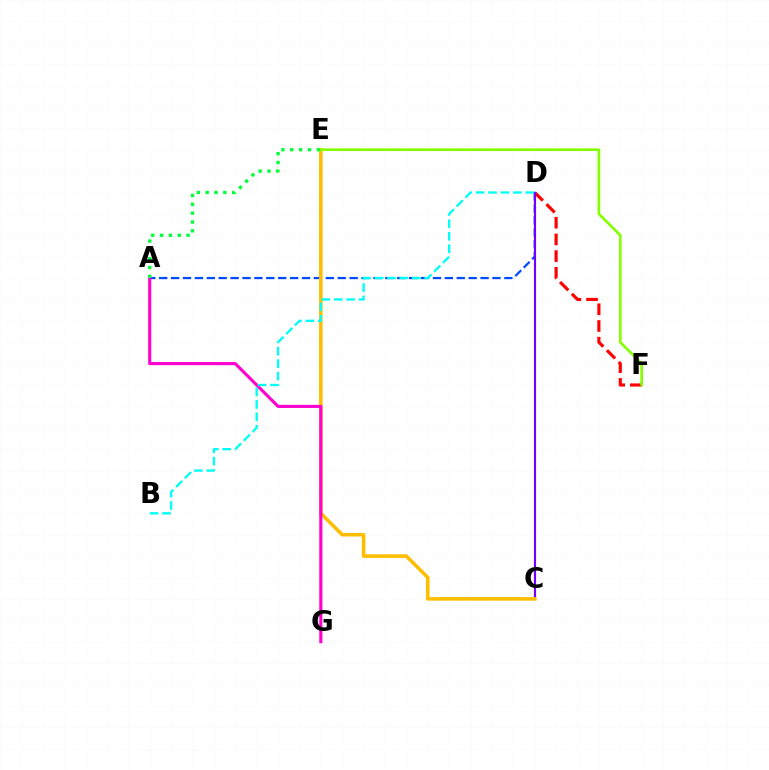{('D', 'F'): [{'color': '#ff0000', 'line_style': 'dashed', 'thickness': 2.27}], ('A', 'D'): [{'color': '#004bff', 'line_style': 'dashed', 'thickness': 1.62}], ('C', 'D'): [{'color': '#7200ff', 'line_style': 'solid', 'thickness': 1.55}], ('C', 'E'): [{'color': '#ffbd00', 'line_style': 'solid', 'thickness': 2.56}], ('A', 'G'): [{'color': '#ff00cf', 'line_style': 'solid', 'thickness': 2.24}], ('E', 'F'): [{'color': '#84ff00', 'line_style': 'solid', 'thickness': 1.92}], ('A', 'E'): [{'color': '#00ff39', 'line_style': 'dotted', 'thickness': 2.4}], ('B', 'D'): [{'color': '#00fff6', 'line_style': 'dashed', 'thickness': 1.69}]}